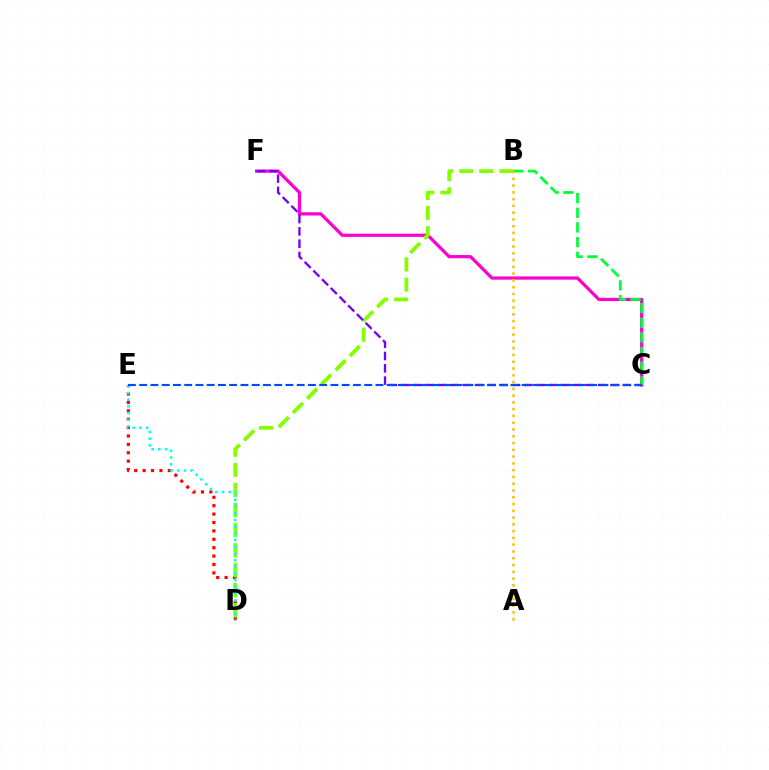{('D', 'E'): [{'color': '#ff0000', 'line_style': 'dotted', 'thickness': 2.28}, {'color': '#00fff6', 'line_style': 'dotted', 'thickness': 1.82}], ('C', 'F'): [{'color': '#ff00cf', 'line_style': 'solid', 'thickness': 2.33}, {'color': '#7200ff', 'line_style': 'dashed', 'thickness': 1.67}], ('B', 'D'): [{'color': '#84ff00', 'line_style': 'dashed', 'thickness': 2.73}], ('B', 'C'): [{'color': '#00ff39', 'line_style': 'dashed', 'thickness': 2.0}], ('C', 'E'): [{'color': '#004bff', 'line_style': 'dashed', 'thickness': 1.53}], ('A', 'B'): [{'color': '#ffbd00', 'line_style': 'dotted', 'thickness': 1.84}]}